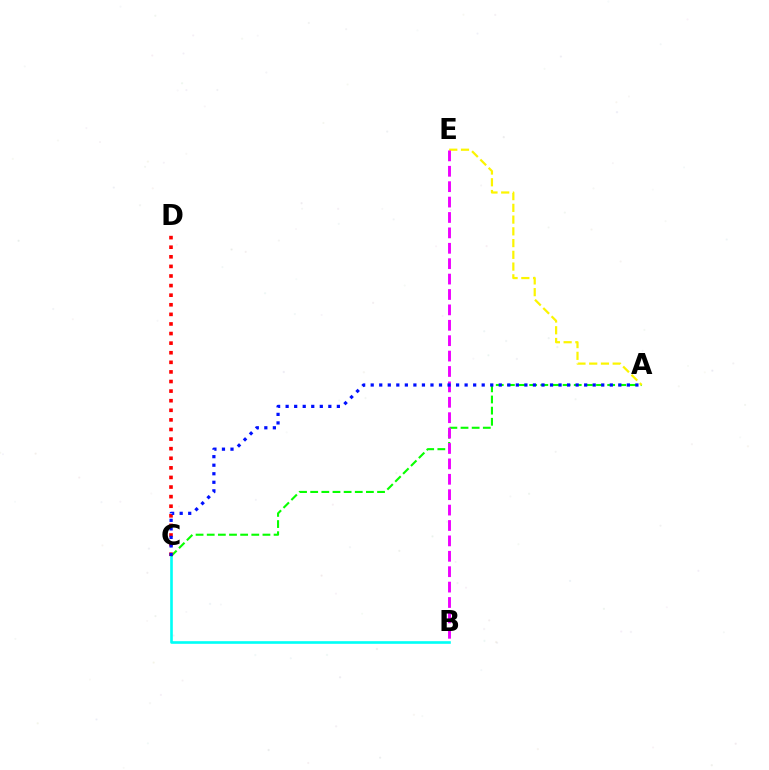{('B', 'C'): [{'color': '#00fff6', 'line_style': 'solid', 'thickness': 1.89}], ('A', 'C'): [{'color': '#08ff00', 'line_style': 'dashed', 'thickness': 1.51}, {'color': '#0010ff', 'line_style': 'dotted', 'thickness': 2.32}], ('A', 'E'): [{'color': '#fcf500', 'line_style': 'dashed', 'thickness': 1.6}], ('B', 'E'): [{'color': '#ee00ff', 'line_style': 'dashed', 'thickness': 2.09}], ('C', 'D'): [{'color': '#ff0000', 'line_style': 'dotted', 'thickness': 2.61}]}